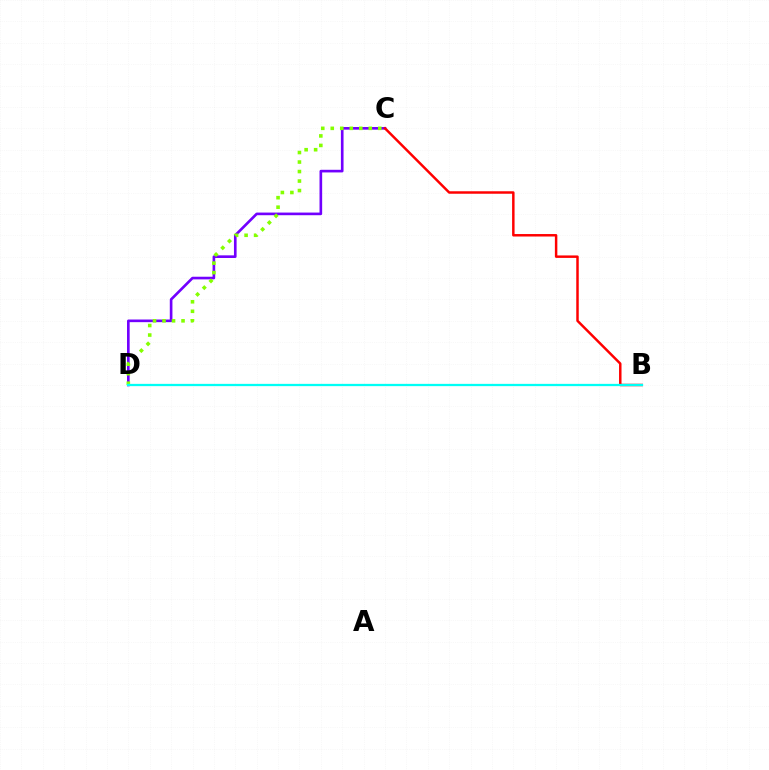{('C', 'D'): [{'color': '#7200ff', 'line_style': 'solid', 'thickness': 1.9}, {'color': '#84ff00', 'line_style': 'dotted', 'thickness': 2.58}], ('B', 'C'): [{'color': '#ff0000', 'line_style': 'solid', 'thickness': 1.78}], ('B', 'D'): [{'color': '#00fff6', 'line_style': 'solid', 'thickness': 1.64}]}